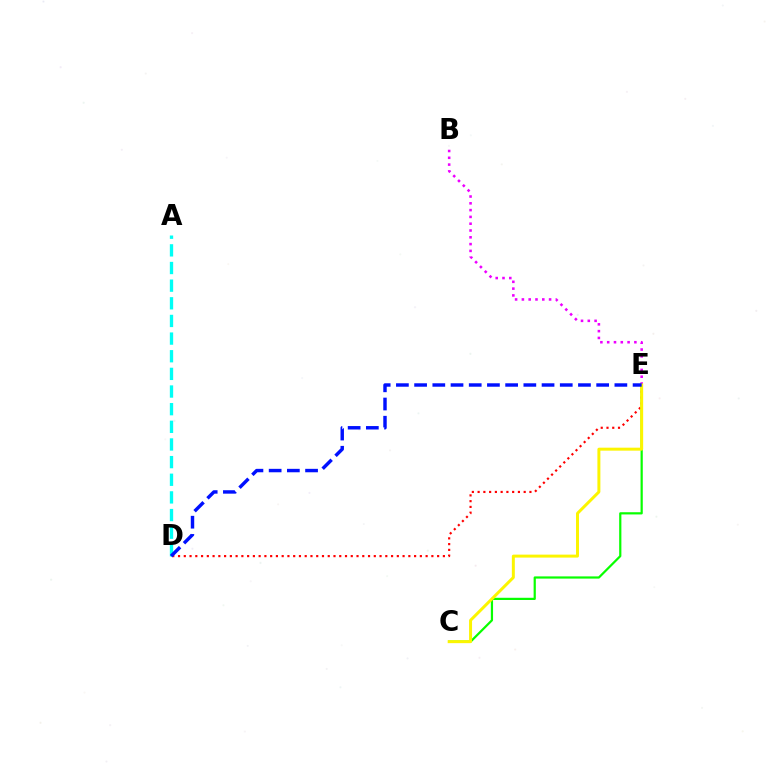{('C', 'E'): [{'color': '#08ff00', 'line_style': 'solid', 'thickness': 1.59}, {'color': '#fcf500', 'line_style': 'solid', 'thickness': 2.14}], ('B', 'E'): [{'color': '#ee00ff', 'line_style': 'dotted', 'thickness': 1.85}], ('D', 'E'): [{'color': '#ff0000', 'line_style': 'dotted', 'thickness': 1.56}, {'color': '#0010ff', 'line_style': 'dashed', 'thickness': 2.47}], ('A', 'D'): [{'color': '#00fff6', 'line_style': 'dashed', 'thickness': 2.4}]}